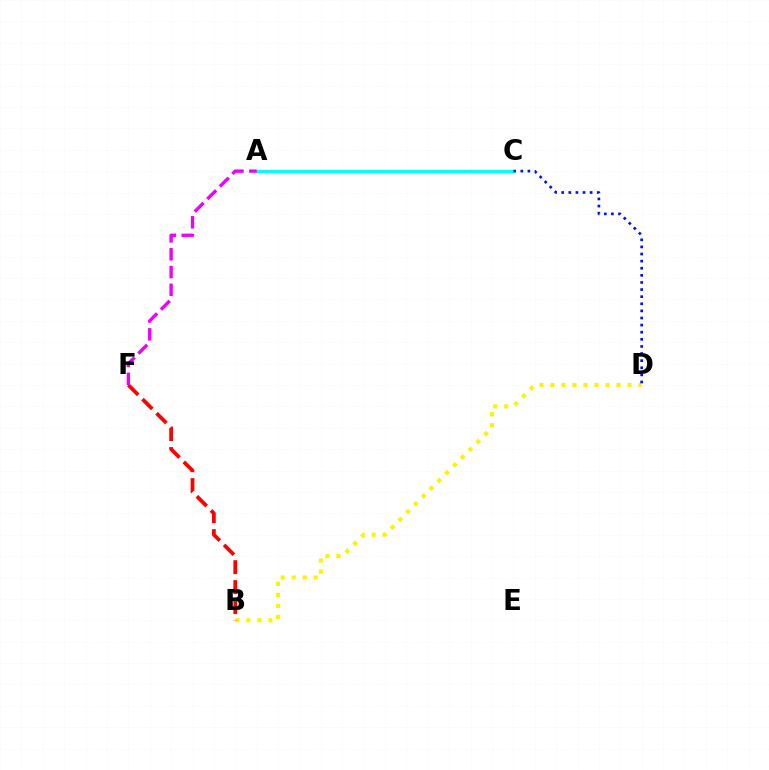{('A', 'C'): [{'color': '#08ff00', 'line_style': 'dashed', 'thickness': 1.94}, {'color': '#00fff6', 'line_style': 'solid', 'thickness': 2.35}], ('B', 'D'): [{'color': '#fcf500', 'line_style': 'dotted', 'thickness': 2.99}], ('B', 'F'): [{'color': '#ff0000', 'line_style': 'dashed', 'thickness': 2.71}], ('A', 'F'): [{'color': '#ee00ff', 'line_style': 'dashed', 'thickness': 2.42}], ('C', 'D'): [{'color': '#0010ff', 'line_style': 'dotted', 'thickness': 1.93}]}